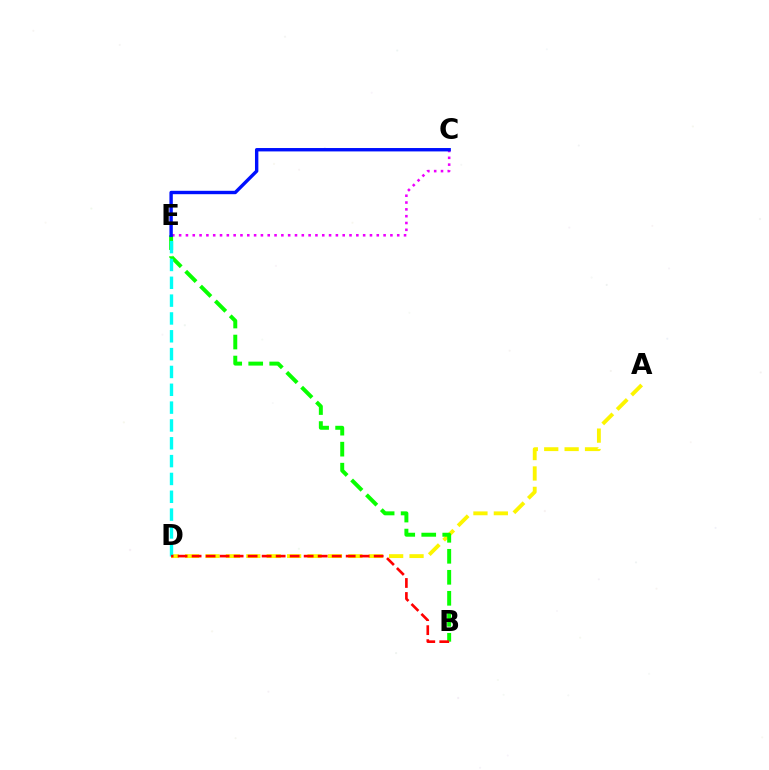{('A', 'D'): [{'color': '#fcf500', 'line_style': 'dashed', 'thickness': 2.77}], ('C', 'E'): [{'color': '#ee00ff', 'line_style': 'dotted', 'thickness': 1.85}, {'color': '#0010ff', 'line_style': 'solid', 'thickness': 2.44}], ('B', 'E'): [{'color': '#08ff00', 'line_style': 'dashed', 'thickness': 2.85}], ('D', 'E'): [{'color': '#00fff6', 'line_style': 'dashed', 'thickness': 2.42}], ('B', 'D'): [{'color': '#ff0000', 'line_style': 'dashed', 'thickness': 1.9}]}